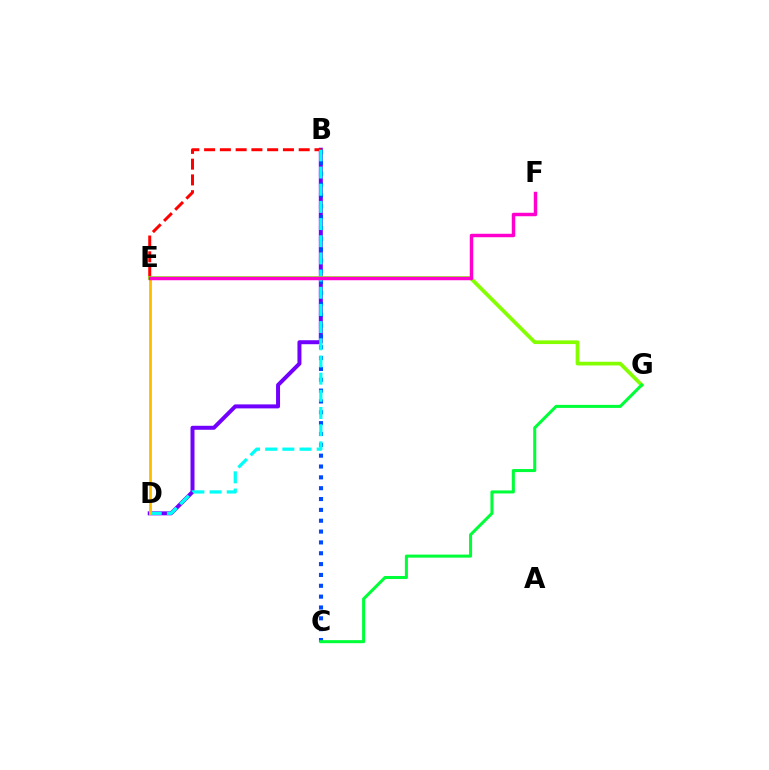{('B', 'D'): [{'color': '#7200ff', 'line_style': 'solid', 'thickness': 2.87}, {'color': '#00fff6', 'line_style': 'dashed', 'thickness': 2.33}], ('B', 'E'): [{'color': '#ff0000', 'line_style': 'dashed', 'thickness': 2.14}], ('B', 'C'): [{'color': '#004bff', 'line_style': 'dotted', 'thickness': 2.95}], ('E', 'G'): [{'color': '#84ff00', 'line_style': 'solid', 'thickness': 2.67}], ('D', 'E'): [{'color': '#ffbd00', 'line_style': 'solid', 'thickness': 2.02}], ('E', 'F'): [{'color': '#ff00cf', 'line_style': 'solid', 'thickness': 2.49}], ('C', 'G'): [{'color': '#00ff39', 'line_style': 'solid', 'thickness': 2.19}]}